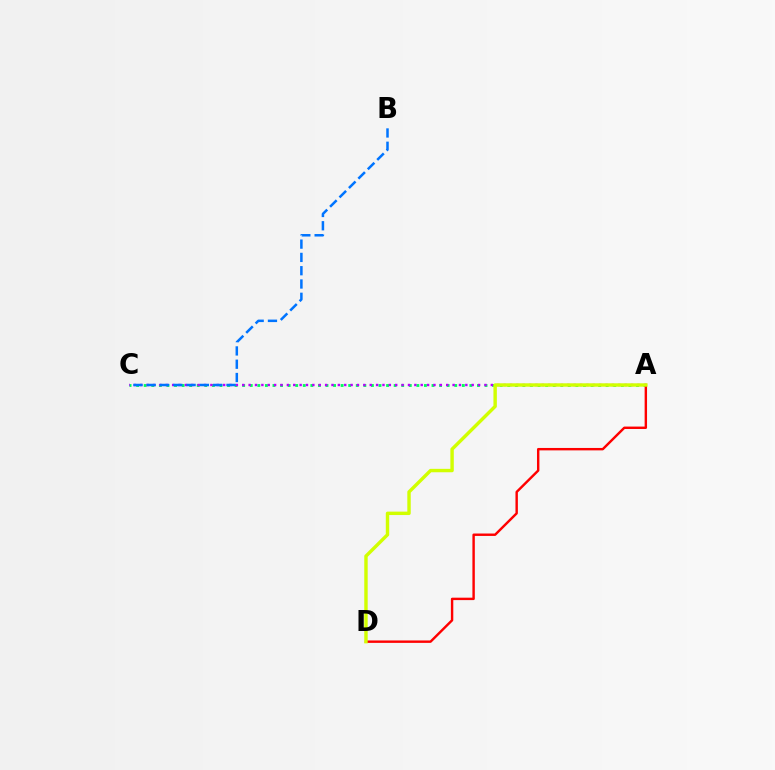{('A', 'C'): [{'color': '#00ff5c', 'line_style': 'dotted', 'thickness': 2.06}, {'color': '#b900ff', 'line_style': 'dotted', 'thickness': 1.73}], ('A', 'D'): [{'color': '#ff0000', 'line_style': 'solid', 'thickness': 1.74}, {'color': '#d1ff00', 'line_style': 'solid', 'thickness': 2.46}], ('B', 'C'): [{'color': '#0074ff', 'line_style': 'dashed', 'thickness': 1.81}]}